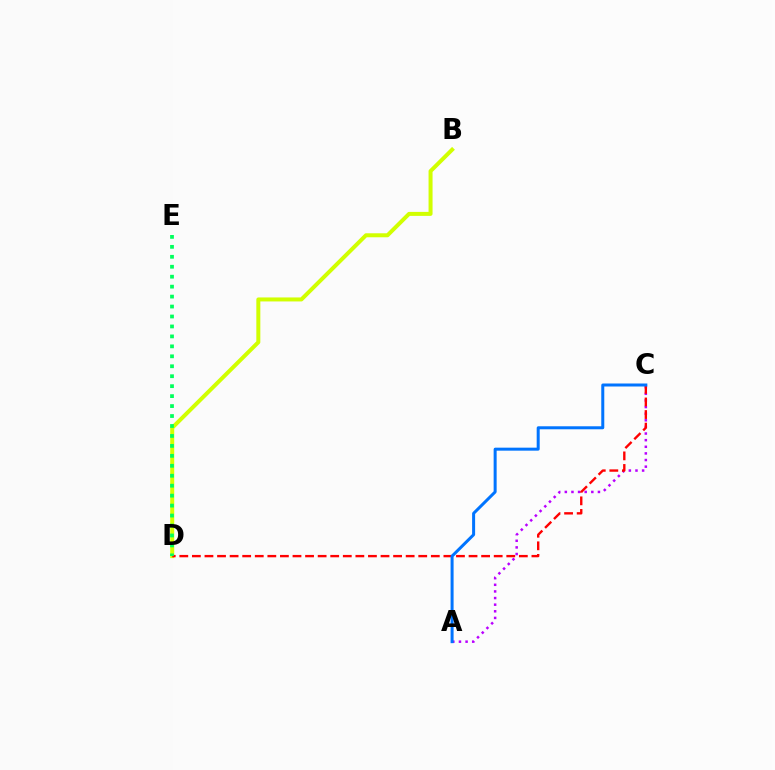{('B', 'D'): [{'color': '#d1ff00', 'line_style': 'solid', 'thickness': 2.88}], ('A', 'C'): [{'color': '#b900ff', 'line_style': 'dotted', 'thickness': 1.8}, {'color': '#0074ff', 'line_style': 'solid', 'thickness': 2.16}], ('C', 'D'): [{'color': '#ff0000', 'line_style': 'dashed', 'thickness': 1.71}], ('D', 'E'): [{'color': '#00ff5c', 'line_style': 'dotted', 'thickness': 2.7}]}